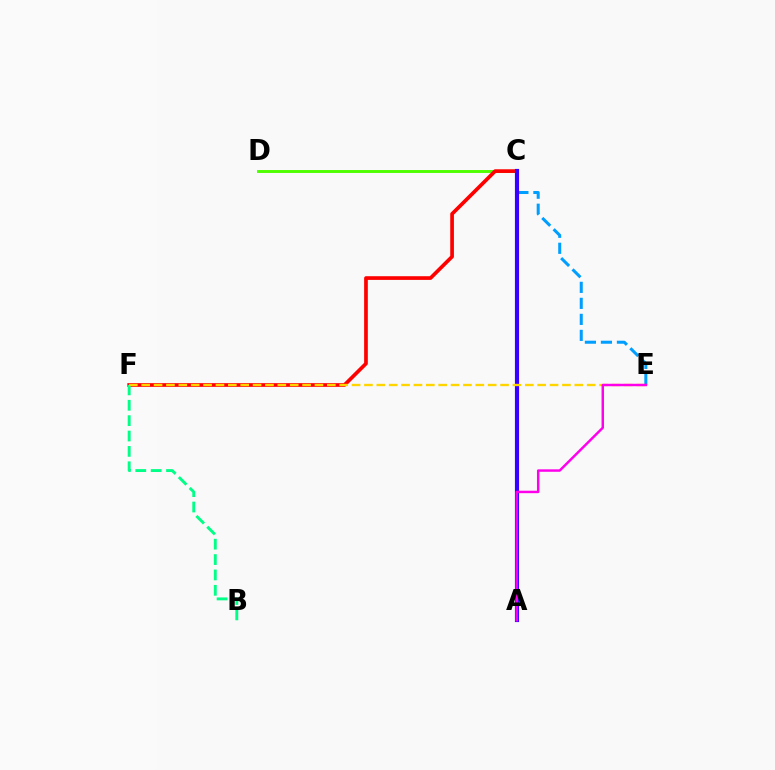{('C', 'D'): [{'color': '#4fff00', 'line_style': 'solid', 'thickness': 2.11}], ('C', 'E'): [{'color': '#009eff', 'line_style': 'dashed', 'thickness': 2.17}], ('C', 'F'): [{'color': '#ff0000', 'line_style': 'solid', 'thickness': 2.65}], ('B', 'F'): [{'color': '#00ff86', 'line_style': 'dashed', 'thickness': 2.09}], ('A', 'C'): [{'color': '#3700ff', 'line_style': 'solid', 'thickness': 2.98}], ('E', 'F'): [{'color': '#ffd500', 'line_style': 'dashed', 'thickness': 1.68}], ('A', 'E'): [{'color': '#ff00ed', 'line_style': 'solid', 'thickness': 1.77}]}